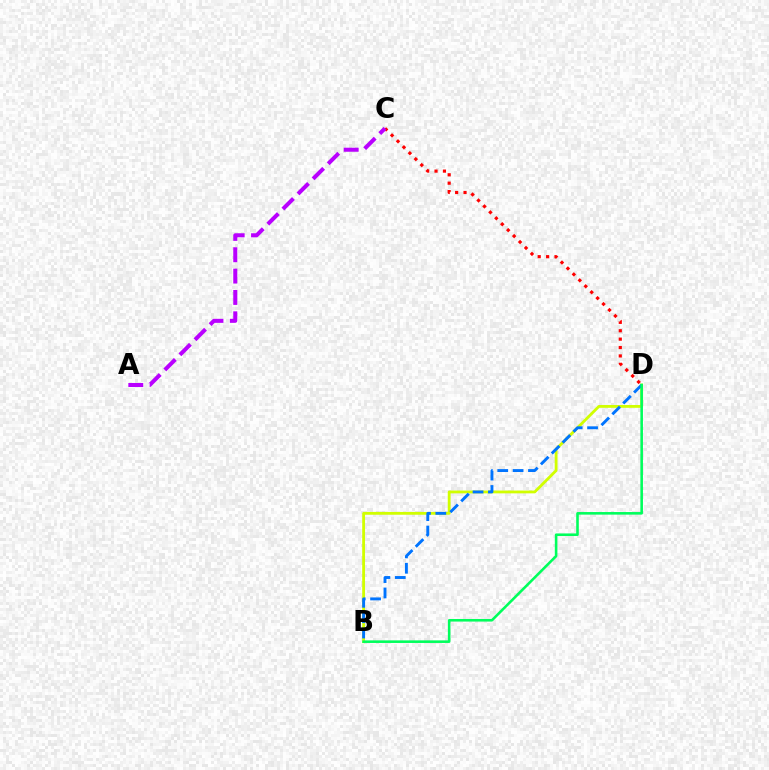{('C', 'D'): [{'color': '#ff0000', 'line_style': 'dotted', 'thickness': 2.28}], ('B', 'D'): [{'color': '#d1ff00', 'line_style': 'solid', 'thickness': 2.03}, {'color': '#0074ff', 'line_style': 'dashed', 'thickness': 2.09}, {'color': '#00ff5c', 'line_style': 'solid', 'thickness': 1.86}], ('A', 'C'): [{'color': '#b900ff', 'line_style': 'dashed', 'thickness': 2.9}]}